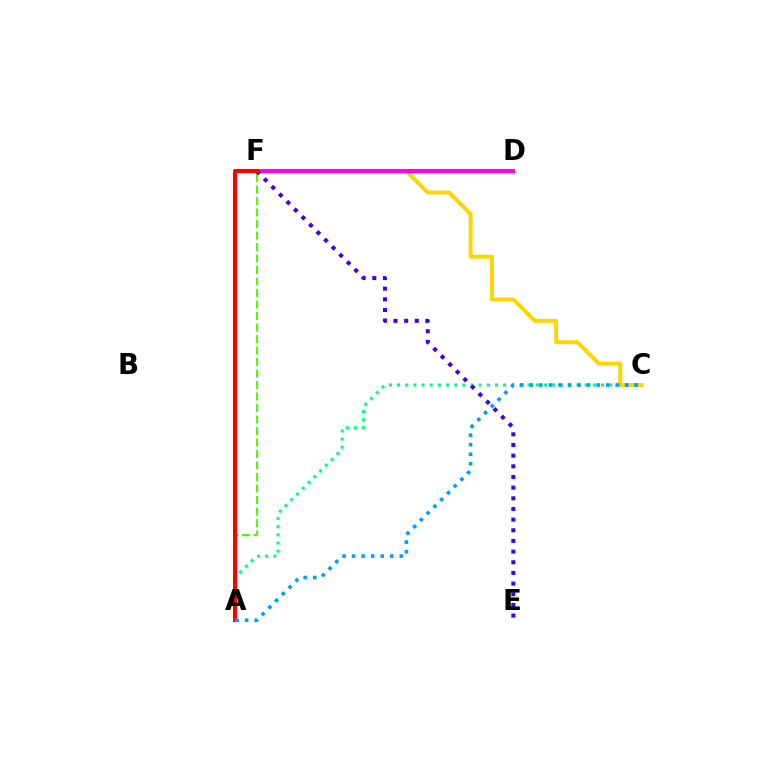{('C', 'F'): [{'color': '#ffd500', 'line_style': 'solid', 'thickness': 2.84}], ('D', 'F'): [{'color': '#ff00ed', 'line_style': 'solid', 'thickness': 2.93}], ('A', 'F'): [{'color': '#4fff00', 'line_style': 'dashed', 'thickness': 1.56}, {'color': '#ff0000', 'line_style': 'solid', 'thickness': 2.91}], ('A', 'C'): [{'color': '#00ff86', 'line_style': 'dotted', 'thickness': 2.22}, {'color': '#009eff', 'line_style': 'dotted', 'thickness': 2.59}], ('E', 'F'): [{'color': '#3700ff', 'line_style': 'dotted', 'thickness': 2.9}]}